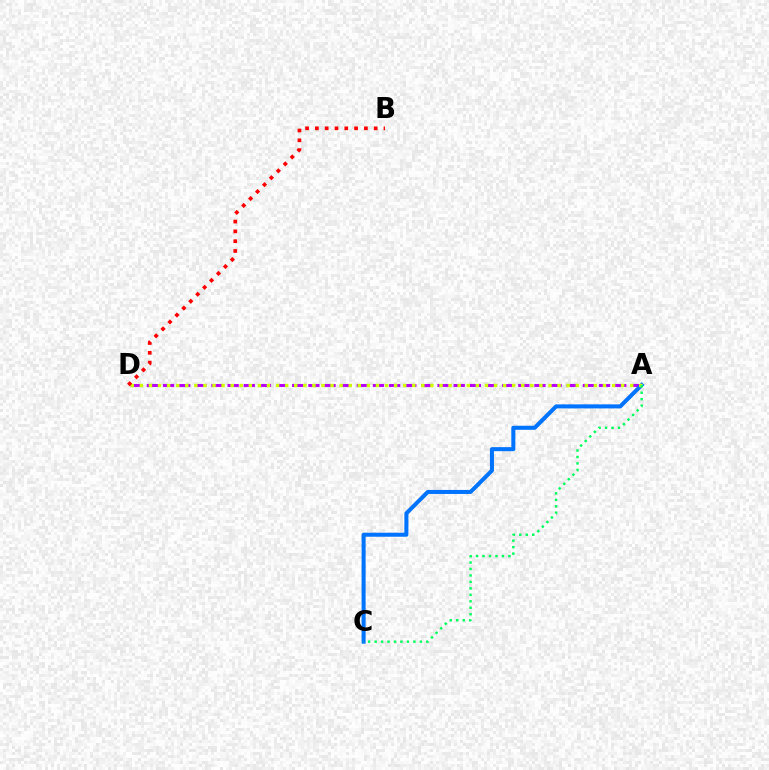{('A', 'D'): [{'color': '#b900ff', 'line_style': 'dashed', 'thickness': 2.19}, {'color': '#d1ff00', 'line_style': 'dotted', 'thickness': 2.47}], ('A', 'C'): [{'color': '#0074ff', 'line_style': 'solid', 'thickness': 2.9}, {'color': '#00ff5c', 'line_style': 'dotted', 'thickness': 1.76}], ('B', 'D'): [{'color': '#ff0000', 'line_style': 'dotted', 'thickness': 2.66}]}